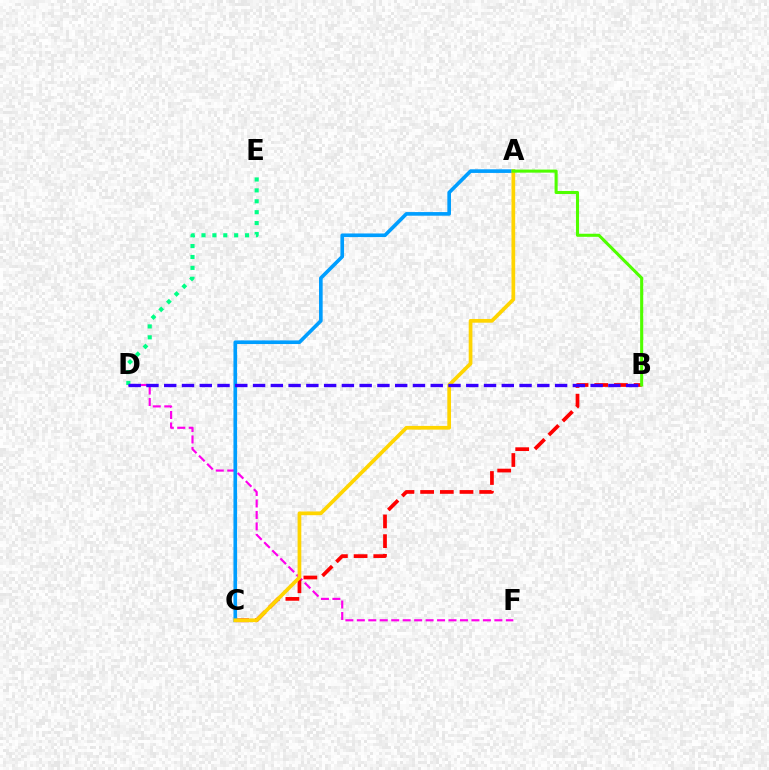{('D', 'F'): [{'color': '#ff00ed', 'line_style': 'dashed', 'thickness': 1.56}], ('B', 'C'): [{'color': '#ff0000', 'line_style': 'dashed', 'thickness': 2.68}], ('A', 'C'): [{'color': '#009eff', 'line_style': 'solid', 'thickness': 2.62}, {'color': '#ffd500', 'line_style': 'solid', 'thickness': 2.67}], ('D', 'E'): [{'color': '#00ff86', 'line_style': 'dotted', 'thickness': 2.96}], ('A', 'B'): [{'color': '#4fff00', 'line_style': 'solid', 'thickness': 2.21}], ('B', 'D'): [{'color': '#3700ff', 'line_style': 'dashed', 'thickness': 2.41}]}